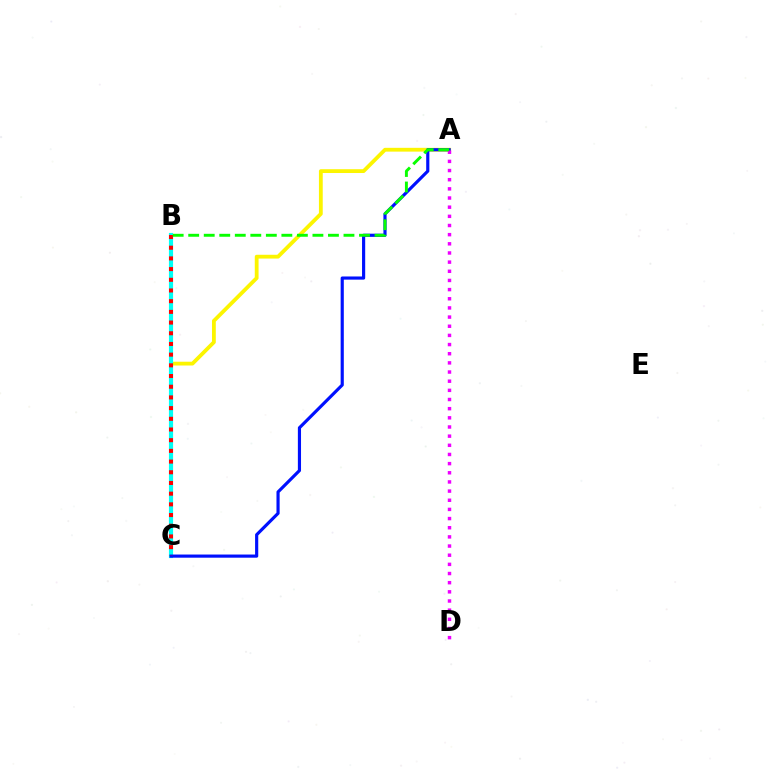{('A', 'C'): [{'color': '#fcf500', 'line_style': 'solid', 'thickness': 2.73}, {'color': '#0010ff', 'line_style': 'solid', 'thickness': 2.27}], ('B', 'C'): [{'color': '#00fff6', 'line_style': 'solid', 'thickness': 2.99}, {'color': '#ff0000', 'line_style': 'dotted', 'thickness': 2.91}], ('A', 'D'): [{'color': '#ee00ff', 'line_style': 'dotted', 'thickness': 2.49}], ('A', 'B'): [{'color': '#08ff00', 'line_style': 'dashed', 'thickness': 2.11}]}